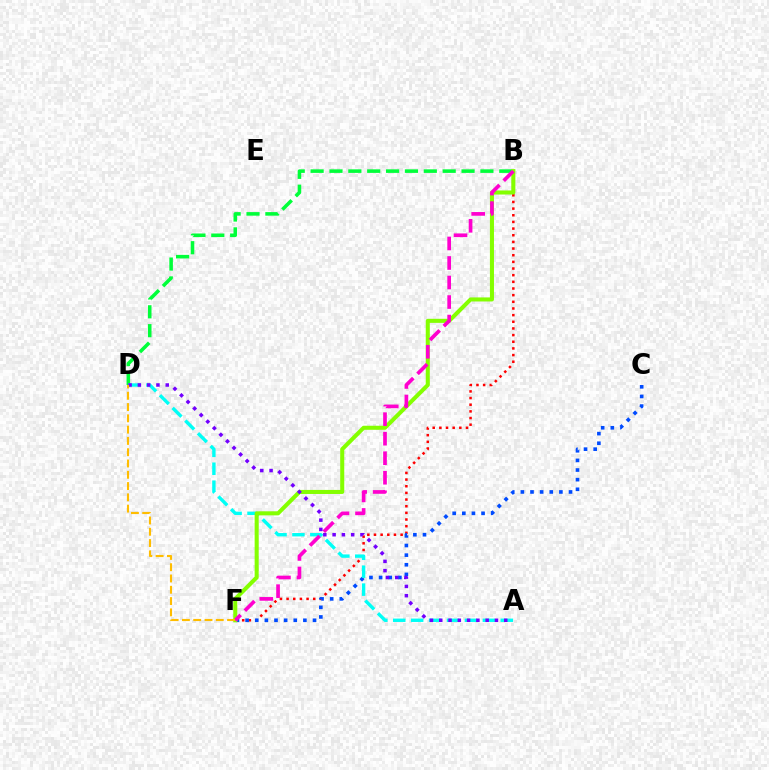{('B', 'F'): [{'color': '#ff0000', 'line_style': 'dotted', 'thickness': 1.81}, {'color': '#84ff00', 'line_style': 'solid', 'thickness': 2.92}, {'color': '#ff00cf', 'line_style': 'dashed', 'thickness': 2.65}], ('C', 'F'): [{'color': '#004bff', 'line_style': 'dotted', 'thickness': 2.62}], ('B', 'D'): [{'color': '#00ff39', 'line_style': 'dashed', 'thickness': 2.56}], ('A', 'D'): [{'color': '#00fff6', 'line_style': 'dashed', 'thickness': 2.43}, {'color': '#7200ff', 'line_style': 'dotted', 'thickness': 2.52}], ('D', 'F'): [{'color': '#ffbd00', 'line_style': 'dashed', 'thickness': 1.53}]}